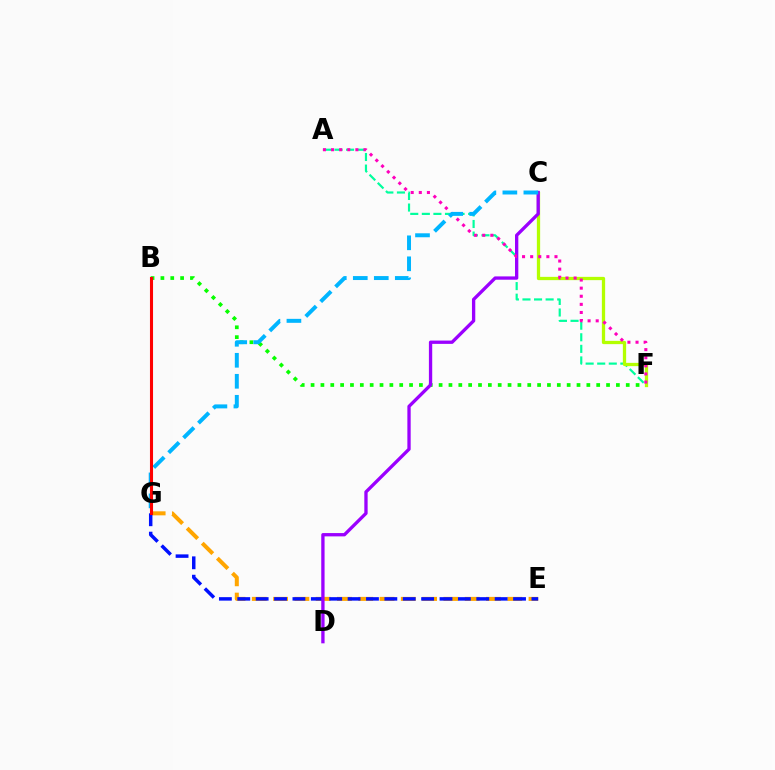{('A', 'F'): [{'color': '#00ff9d', 'line_style': 'dashed', 'thickness': 1.57}, {'color': '#ff00bd', 'line_style': 'dotted', 'thickness': 2.2}], ('B', 'F'): [{'color': '#08ff00', 'line_style': 'dotted', 'thickness': 2.68}], ('E', 'G'): [{'color': '#ffa500', 'line_style': 'dashed', 'thickness': 2.89}, {'color': '#0010ff', 'line_style': 'dashed', 'thickness': 2.5}], ('C', 'F'): [{'color': '#b3ff00', 'line_style': 'solid', 'thickness': 2.35}], ('C', 'D'): [{'color': '#9b00ff', 'line_style': 'solid', 'thickness': 2.39}], ('C', 'G'): [{'color': '#00b5ff', 'line_style': 'dashed', 'thickness': 2.85}], ('B', 'G'): [{'color': '#ff0000', 'line_style': 'solid', 'thickness': 2.22}]}